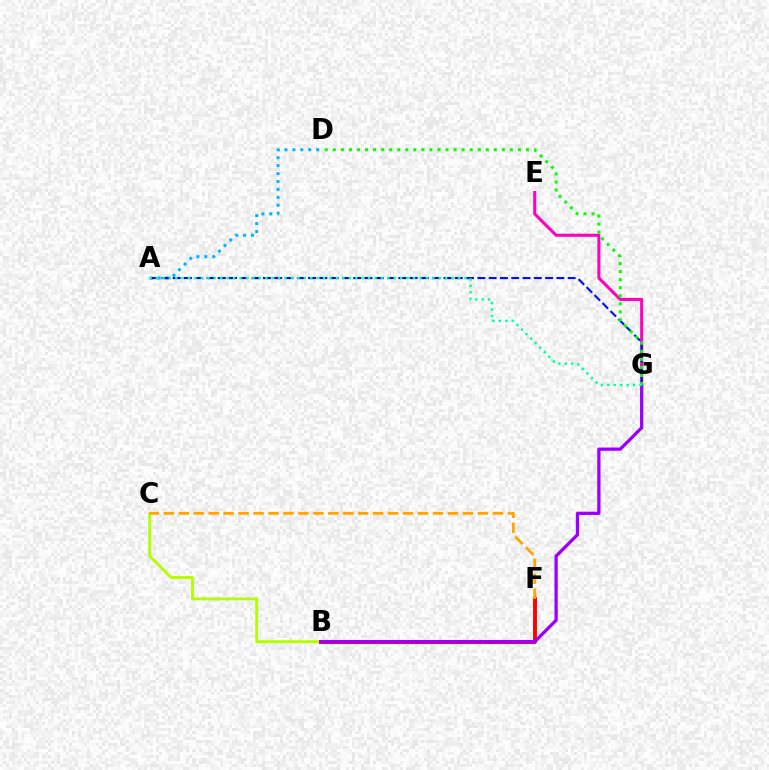{('A', 'D'): [{'color': '#00b5ff', 'line_style': 'dotted', 'thickness': 2.16}], ('B', 'C'): [{'color': '#b3ff00', 'line_style': 'solid', 'thickness': 2.08}], ('B', 'F'): [{'color': '#ff0000', 'line_style': 'solid', 'thickness': 2.8}], ('E', 'G'): [{'color': '#ff00bd', 'line_style': 'solid', 'thickness': 2.2}], ('B', 'G'): [{'color': '#9b00ff', 'line_style': 'solid', 'thickness': 2.35}], ('A', 'G'): [{'color': '#0010ff', 'line_style': 'dashed', 'thickness': 1.53}, {'color': '#00ff9d', 'line_style': 'dotted', 'thickness': 1.75}], ('D', 'G'): [{'color': '#08ff00', 'line_style': 'dotted', 'thickness': 2.19}], ('C', 'F'): [{'color': '#ffa500', 'line_style': 'dashed', 'thickness': 2.03}]}